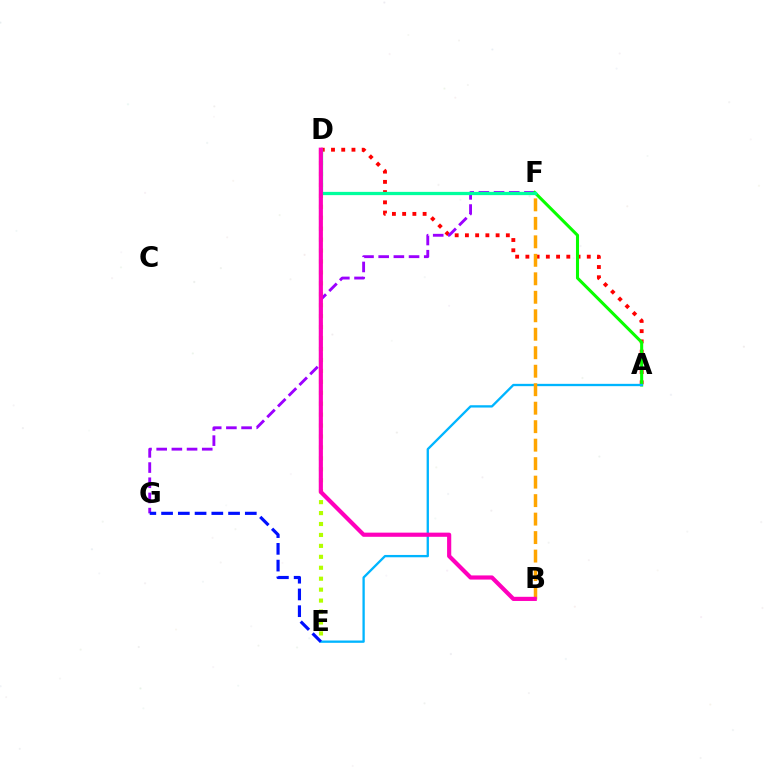{('A', 'D'): [{'color': '#ff0000', 'line_style': 'dotted', 'thickness': 2.78}], ('D', 'E'): [{'color': '#b3ff00', 'line_style': 'dotted', 'thickness': 2.97}], ('F', 'G'): [{'color': '#9b00ff', 'line_style': 'dashed', 'thickness': 2.06}], ('A', 'F'): [{'color': '#08ff00', 'line_style': 'solid', 'thickness': 2.2}], ('A', 'E'): [{'color': '#00b5ff', 'line_style': 'solid', 'thickness': 1.67}], ('B', 'F'): [{'color': '#ffa500', 'line_style': 'dashed', 'thickness': 2.51}], ('E', 'G'): [{'color': '#0010ff', 'line_style': 'dashed', 'thickness': 2.27}], ('D', 'F'): [{'color': '#00ff9d', 'line_style': 'solid', 'thickness': 2.35}], ('B', 'D'): [{'color': '#ff00bd', 'line_style': 'solid', 'thickness': 2.99}]}